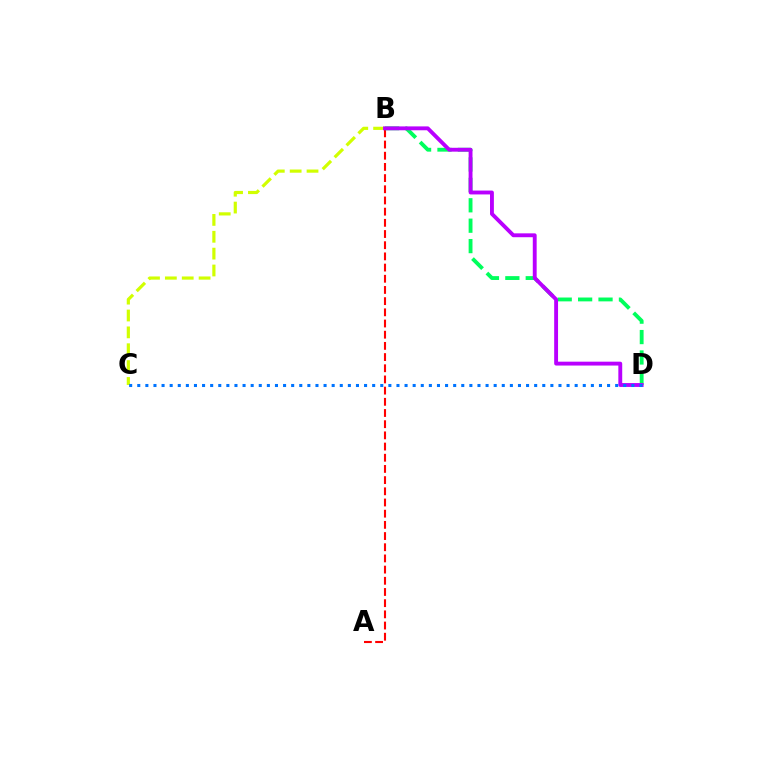{('B', 'C'): [{'color': '#d1ff00', 'line_style': 'dashed', 'thickness': 2.29}], ('A', 'B'): [{'color': '#ff0000', 'line_style': 'dashed', 'thickness': 1.52}], ('B', 'D'): [{'color': '#00ff5c', 'line_style': 'dashed', 'thickness': 2.77}, {'color': '#b900ff', 'line_style': 'solid', 'thickness': 2.79}], ('C', 'D'): [{'color': '#0074ff', 'line_style': 'dotted', 'thickness': 2.2}]}